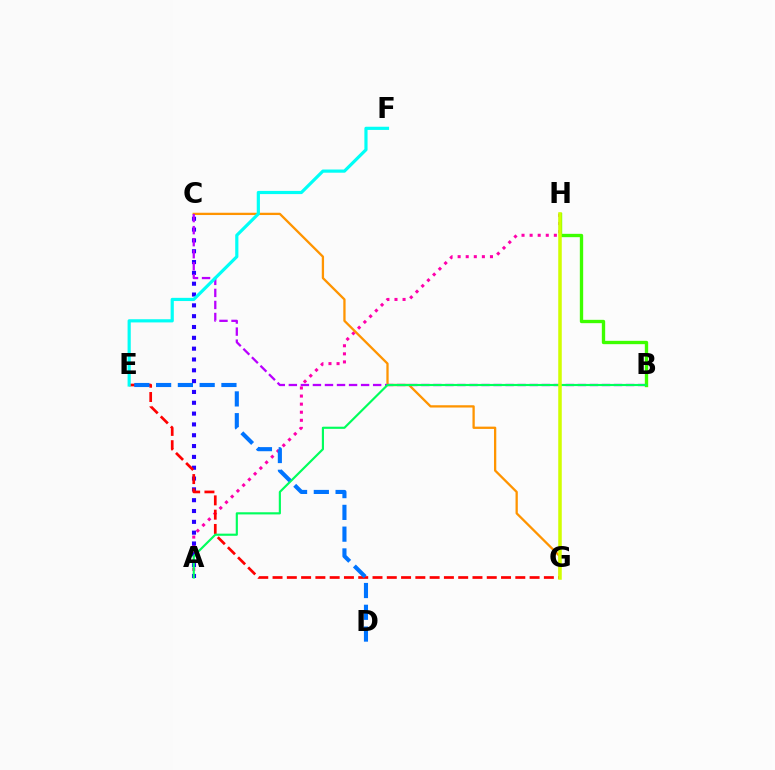{('A', 'H'): [{'color': '#ff00ac', 'line_style': 'dotted', 'thickness': 2.2}], ('A', 'C'): [{'color': '#2500ff', 'line_style': 'dotted', 'thickness': 2.94}], ('C', 'G'): [{'color': '#ff9400', 'line_style': 'solid', 'thickness': 1.65}], ('B', 'C'): [{'color': '#b900ff', 'line_style': 'dashed', 'thickness': 1.64}], ('B', 'H'): [{'color': '#3dff00', 'line_style': 'solid', 'thickness': 2.41}], ('E', 'G'): [{'color': '#ff0000', 'line_style': 'dashed', 'thickness': 1.94}], ('E', 'F'): [{'color': '#00fff6', 'line_style': 'solid', 'thickness': 2.29}], ('A', 'B'): [{'color': '#00ff5c', 'line_style': 'solid', 'thickness': 1.55}], ('G', 'H'): [{'color': '#d1ff00', 'line_style': 'solid', 'thickness': 2.54}], ('D', 'E'): [{'color': '#0074ff', 'line_style': 'dashed', 'thickness': 2.96}]}